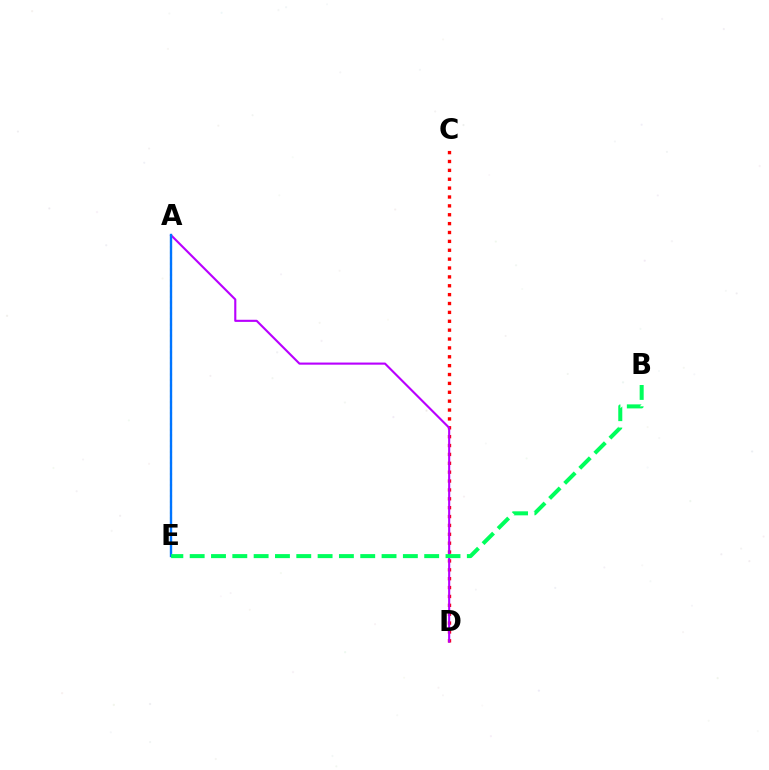{('C', 'D'): [{'color': '#ff0000', 'line_style': 'dotted', 'thickness': 2.41}], ('A', 'D'): [{'color': '#b900ff', 'line_style': 'solid', 'thickness': 1.53}], ('A', 'E'): [{'color': '#d1ff00', 'line_style': 'dotted', 'thickness': 1.5}, {'color': '#0074ff', 'line_style': 'solid', 'thickness': 1.71}], ('B', 'E'): [{'color': '#00ff5c', 'line_style': 'dashed', 'thickness': 2.9}]}